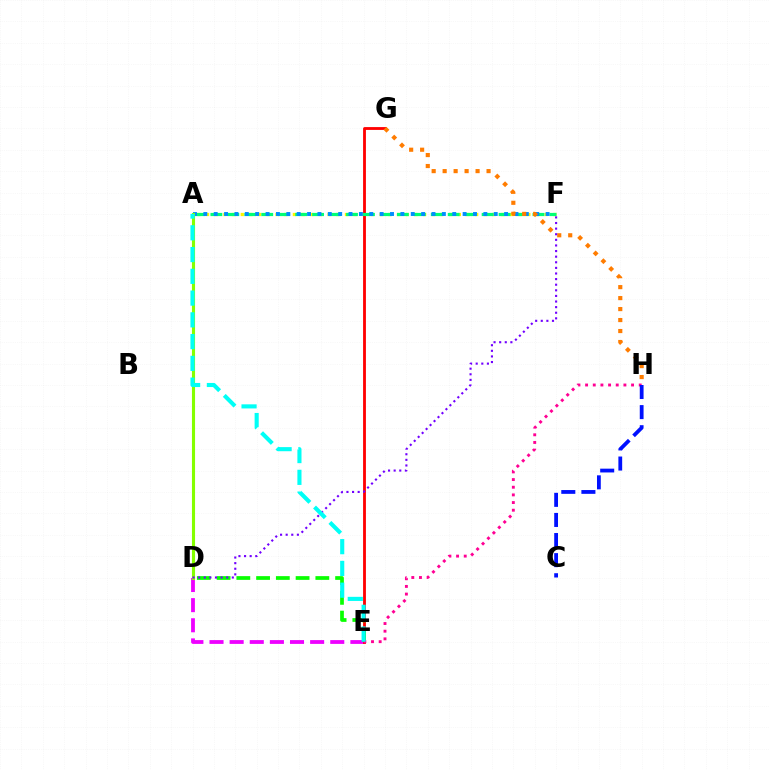{('D', 'E'): [{'color': '#ee00ff', 'line_style': 'dashed', 'thickness': 2.73}, {'color': '#08ff00', 'line_style': 'dashed', 'thickness': 2.68}], ('A', 'F'): [{'color': '#fcf500', 'line_style': 'dotted', 'thickness': 2.36}, {'color': '#00ff74', 'line_style': 'dashed', 'thickness': 2.3}, {'color': '#008cff', 'line_style': 'dotted', 'thickness': 2.82}], ('E', 'G'): [{'color': '#ff0000', 'line_style': 'solid', 'thickness': 2.04}], ('A', 'D'): [{'color': '#84ff00', 'line_style': 'solid', 'thickness': 2.24}], ('E', 'H'): [{'color': '#ff0094', 'line_style': 'dotted', 'thickness': 2.08}], ('G', 'H'): [{'color': '#ff7c00', 'line_style': 'dotted', 'thickness': 2.98}], ('C', 'H'): [{'color': '#0010ff', 'line_style': 'dashed', 'thickness': 2.73}], ('D', 'F'): [{'color': '#7200ff', 'line_style': 'dotted', 'thickness': 1.52}], ('A', 'E'): [{'color': '#00fff6', 'line_style': 'dashed', 'thickness': 2.96}]}